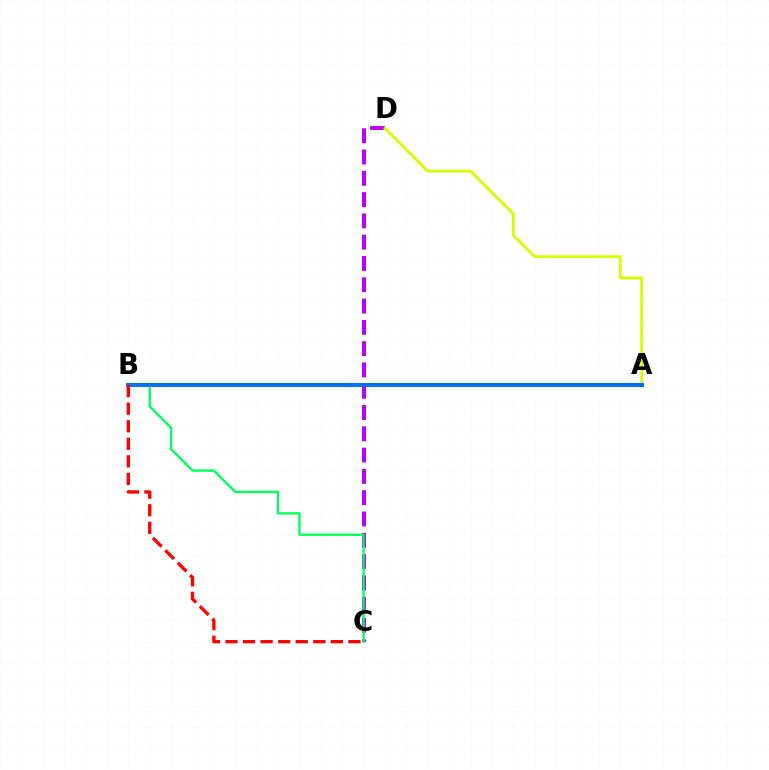{('C', 'D'): [{'color': '#b900ff', 'line_style': 'dashed', 'thickness': 2.89}], ('A', 'D'): [{'color': '#d1ff00', 'line_style': 'solid', 'thickness': 2.04}], ('B', 'C'): [{'color': '#00ff5c', 'line_style': 'solid', 'thickness': 1.67}, {'color': '#ff0000', 'line_style': 'dashed', 'thickness': 2.39}], ('A', 'B'): [{'color': '#0074ff', 'line_style': 'solid', 'thickness': 2.89}]}